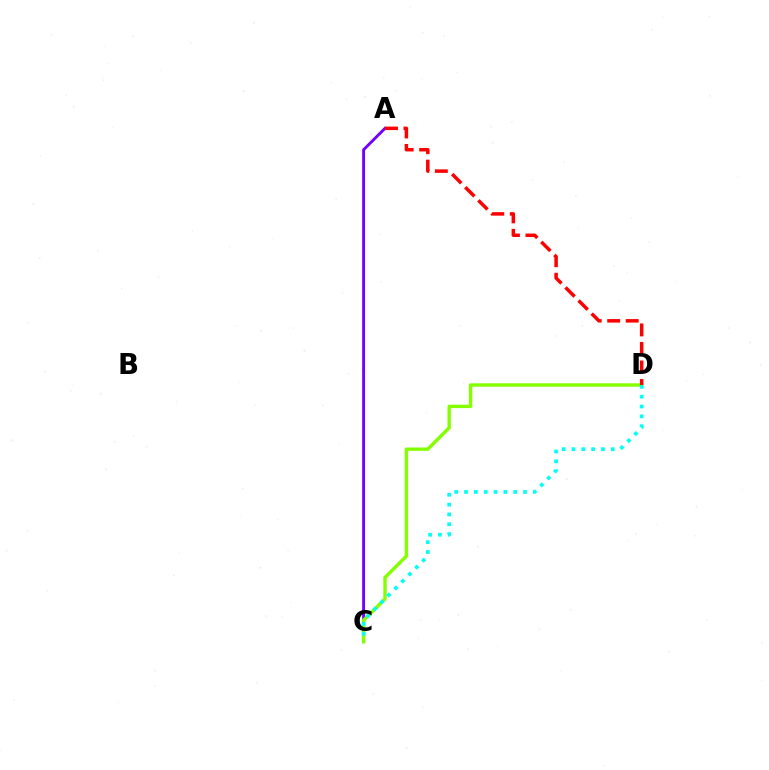{('A', 'C'): [{'color': '#7200ff', 'line_style': 'solid', 'thickness': 2.08}], ('C', 'D'): [{'color': '#84ff00', 'line_style': 'solid', 'thickness': 2.45}, {'color': '#00fff6', 'line_style': 'dotted', 'thickness': 2.67}], ('A', 'D'): [{'color': '#ff0000', 'line_style': 'dashed', 'thickness': 2.52}]}